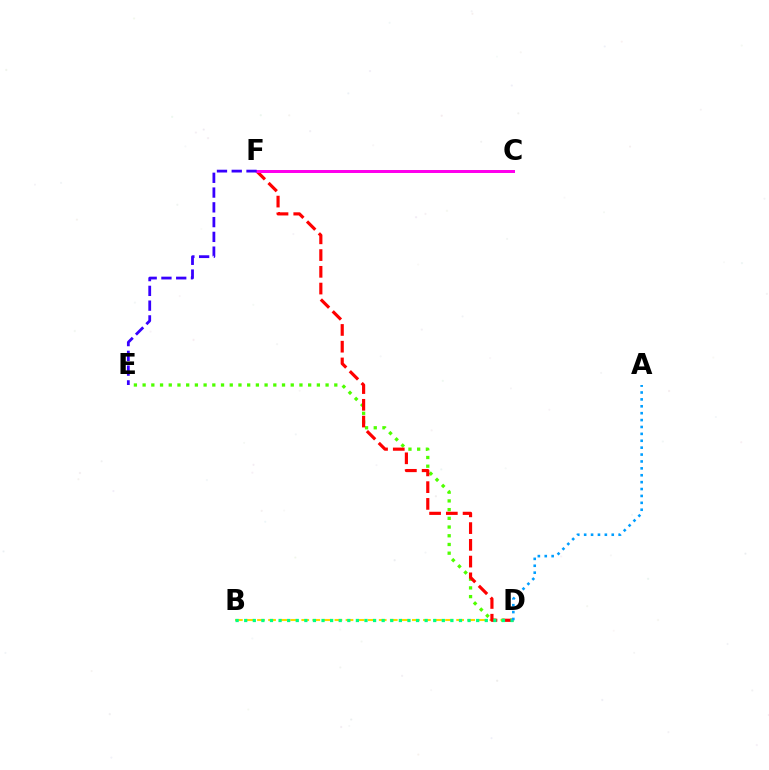{('B', 'D'): [{'color': '#ffd500', 'line_style': 'dashed', 'thickness': 1.5}, {'color': '#00ff86', 'line_style': 'dotted', 'thickness': 2.33}], ('D', 'E'): [{'color': '#4fff00', 'line_style': 'dotted', 'thickness': 2.37}], ('D', 'F'): [{'color': '#ff0000', 'line_style': 'dashed', 'thickness': 2.27}], ('C', 'F'): [{'color': '#ff00ed', 'line_style': 'solid', 'thickness': 2.16}], ('E', 'F'): [{'color': '#3700ff', 'line_style': 'dashed', 'thickness': 2.01}], ('A', 'D'): [{'color': '#009eff', 'line_style': 'dotted', 'thickness': 1.87}]}